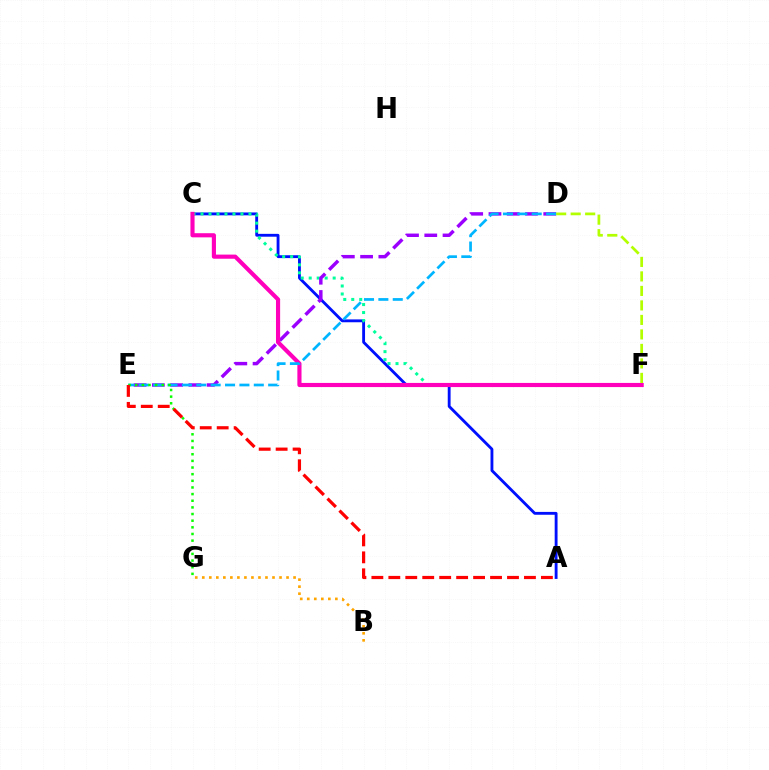{('A', 'C'): [{'color': '#0010ff', 'line_style': 'solid', 'thickness': 2.05}], ('C', 'F'): [{'color': '#00ff9d', 'line_style': 'dotted', 'thickness': 2.17}, {'color': '#ff00bd', 'line_style': 'solid', 'thickness': 2.98}], ('D', 'E'): [{'color': '#9b00ff', 'line_style': 'dashed', 'thickness': 2.48}, {'color': '#00b5ff', 'line_style': 'dashed', 'thickness': 1.95}], ('D', 'F'): [{'color': '#b3ff00', 'line_style': 'dashed', 'thickness': 1.97}], ('E', 'G'): [{'color': '#08ff00', 'line_style': 'dotted', 'thickness': 1.81}], ('A', 'E'): [{'color': '#ff0000', 'line_style': 'dashed', 'thickness': 2.3}], ('B', 'G'): [{'color': '#ffa500', 'line_style': 'dotted', 'thickness': 1.91}]}